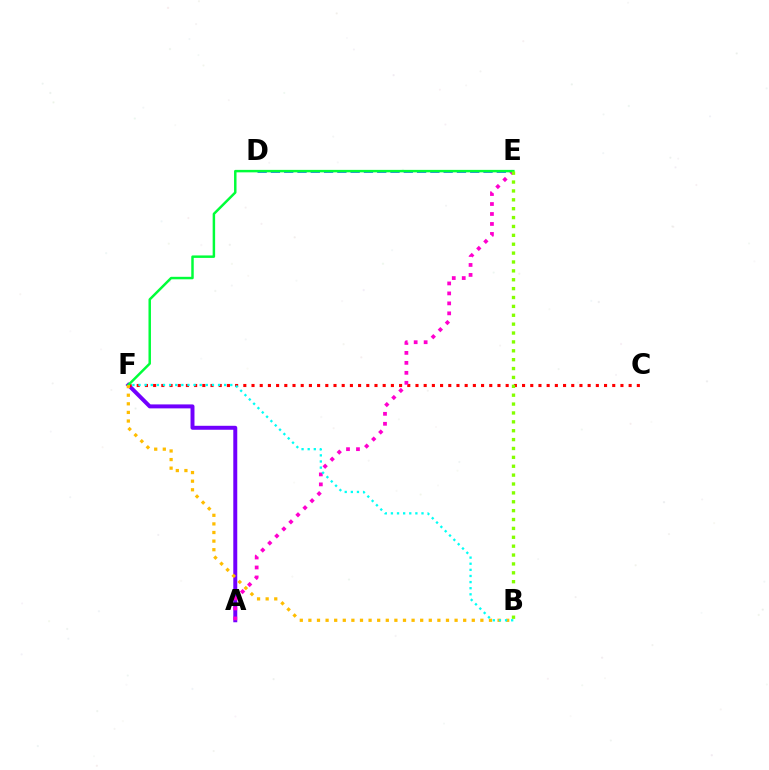{('A', 'F'): [{'color': '#7200ff', 'line_style': 'solid', 'thickness': 2.85}], ('D', 'E'): [{'color': '#004bff', 'line_style': 'dashed', 'thickness': 1.81}], ('C', 'F'): [{'color': '#ff0000', 'line_style': 'dotted', 'thickness': 2.23}], ('A', 'E'): [{'color': '#ff00cf', 'line_style': 'dotted', 'thickness': 2.71}], ('E', 'F'): [{'color': '#00ff39', 'line_style': 'solid', 'thickness': 1.78}], ('B', 'F'): [{'color': '#ffbd00', 'line_style': 'dotted', 'thickness': 2.34}, {'color': '#00fff6', 'line_style': 'dotted', 'thickness': 1.66}], ('B', 'E'): [{'color': '#84ff00', 'line_style': 'dotted', 'thickness': 2.41}]}